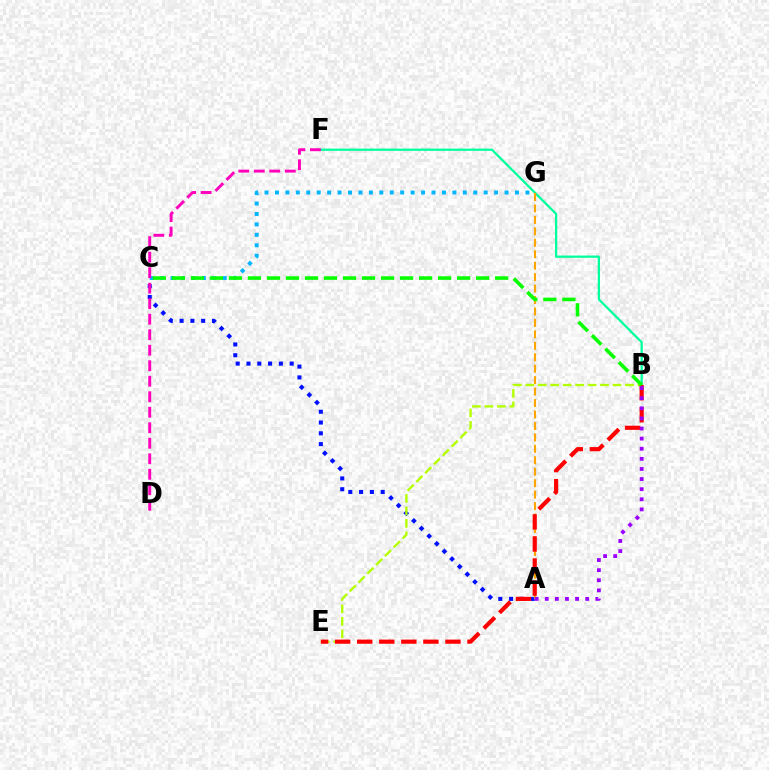{('C', 'G'): [{'color': '#00b5ff', 'line_style': 'dotted', 'thickness': 2.84}], ('A', 'C'): [{'color': '#0010ff', 'line_style': 'dotted', 'thickness': 2.93}], ('B', 'F'): [{'color': '#00ff9d', 'line_style': 'solid', 'thickness': 1.64}], ('B', 'E'): [{'color': '#b3ff00', 'line_style': 'dashed', 'thickness': 1.69}, {'color': '#ff0000', 'line_style': 'dashed', 'thickness': 3.0}], ('D', 'F'): [{'color': '#ff00bd', 'line_style': 'dashed', 'thickness': 2.11}], ('A', 'G'): [{'color': '#ffa500', 'line_style': 'dashed', 'thickness': 1.56}], ('B', 'C'): [{'color': '#08ff00', 'line_style': 'dashed', 'thickness': 2.58}], ('A', 'B'): [{'color': '#9b00ff', 'line_style': 'dotted', 'thickness': 2.75}]}